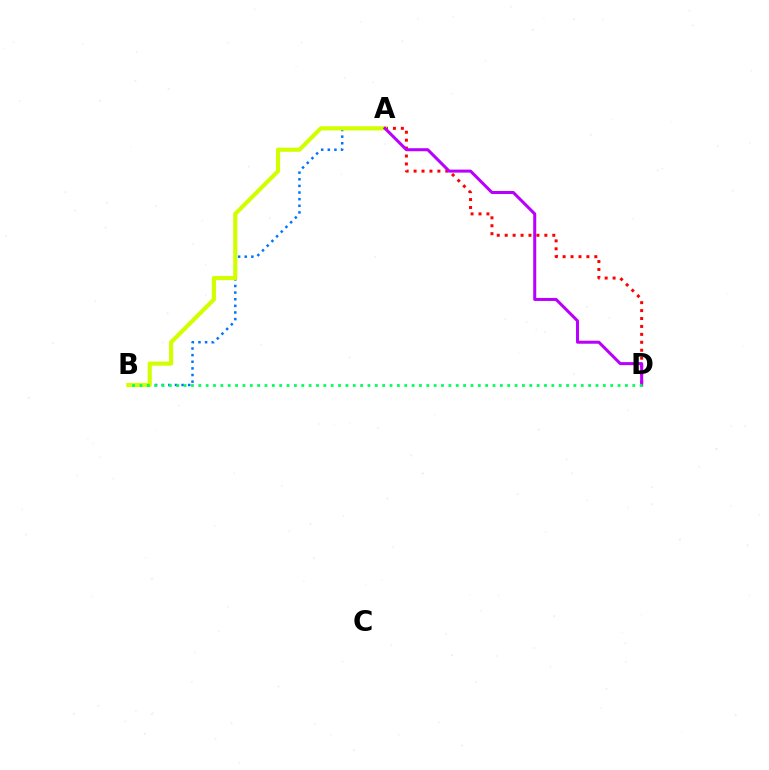{('A', 'D'): [{'color': '#ff0000', 'line_style': 'dotted', 'thickness': 2.15}, {'color': '#b900ff', 'line_style': 'solid', 'thickness': 2.18}], ('A', 'B'): [{'color': '#0074ff', 'line_style': 'dotted', 'thickness': 1.8}, {'color': '#d1ff00', 'line_style': 'solid', 'thickness': 2.99}], ('B', 'D'): [{'color': '#00ff5c', 'line_style': 'dotted', 'thickness': 2.0}]}